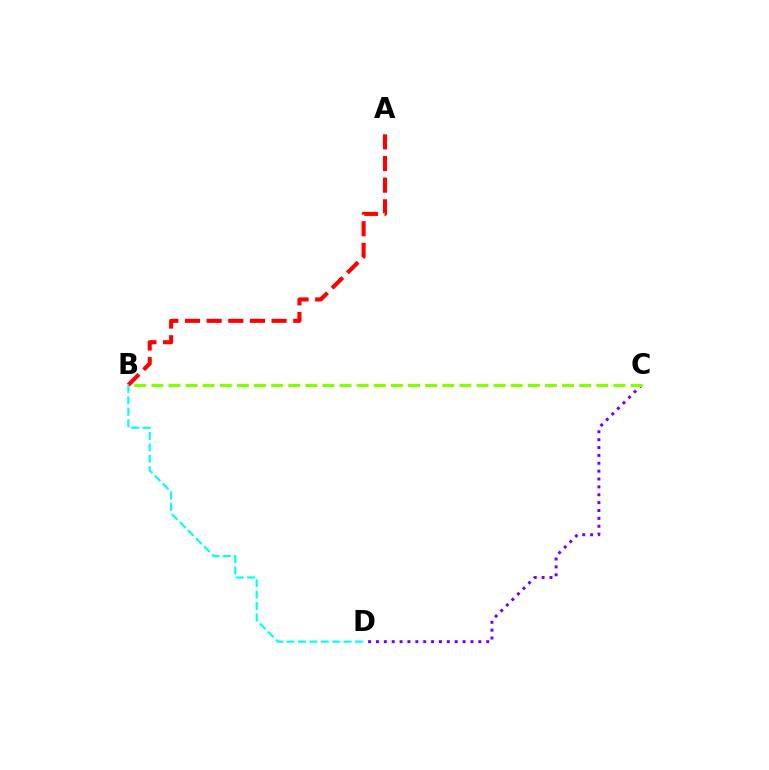{('C', 'D'): [{'color': '#7200ff', 'line_style': 'dotted', 'thickness': 2.14}], ('B', 'D'): [{'color': '#00fff6', 'line_style': 'dashed', 'thickness': 1.55}], ('A', 'B'): [{'color': '#ff0000', 'line_style': 'dashed', 'thickness': 2.94}], ('B', 'C'): [{'color': '#84ff00', 'line_style': 'dashed', 'thickness': 2.32}]}